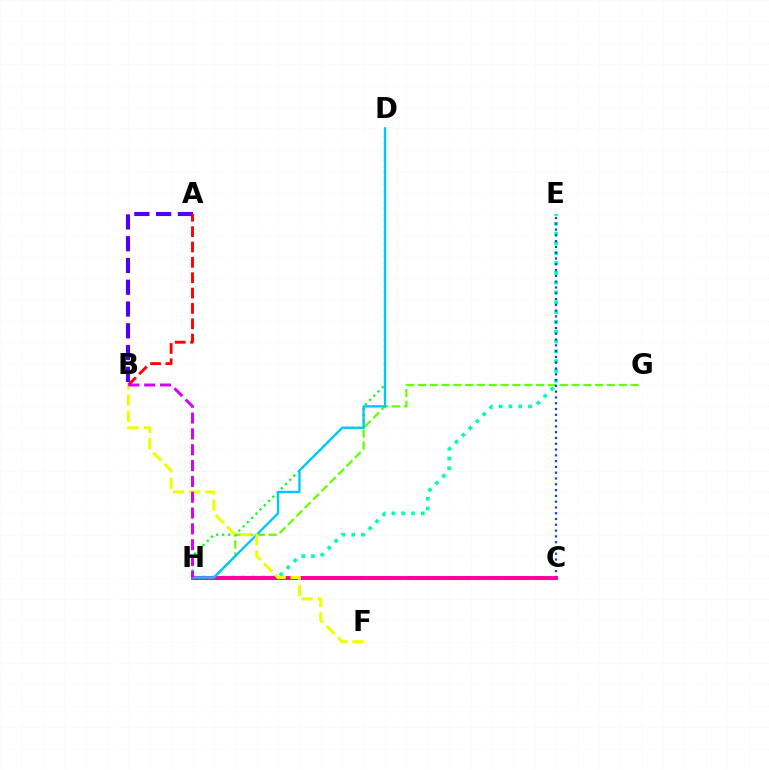{('E', 'H'): [{'color': '#00ffaf', 'line_style': 'dotted', 'thickness': 2.67}], ('G', 'H'): [{'color': '#66ff00', 'line_style': 'dashed', 'thickness': 1.61}], ('C', 'H'): [{'color': '#ff8800', 'line_style': 'dotted', 'thickness': 2.66}, {'color': '#ff00a0', 'line_style': 'solid', 'thickness': 2.8}], ('C', 'E'): [{'color': '#003fff', 'line_style': 'dotted', 'thickness': 1.57}], ('D', 'H'): [{'color': '#00ff27', 'line_style': 'dotted', 'thickness': 1.63}, {'color': '#00c7ff', 'line_style': 'solid', 'thickness': 1.69}], ('A', 'B'): [{'color': '#4f00ff', 'line_style': 'dashed', 'thickness': 2.96}, {'color': '#ff0000', 'line_style': 'dashed', 'thickness': 2.09}], ('B', 'F'): [{'color': '#eeff00', 'line_style': 'dashed', 'thickness': 2.2}], ('B', 'H'): [{'color': '#d600ff', 'line_style': 'dashed', 'thickness': 2.15}]}